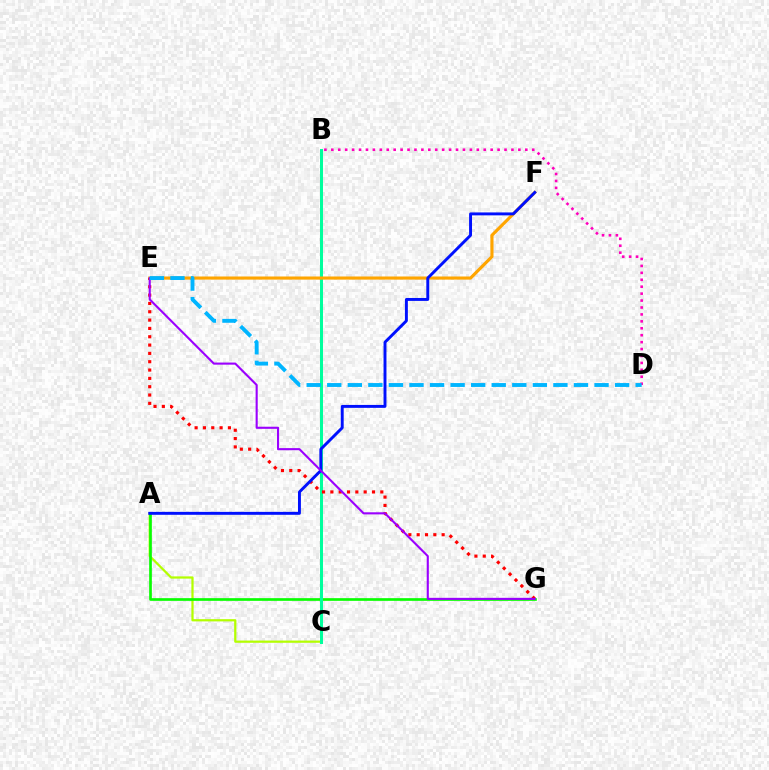{('A', 'C'): [{'color': '#b3ff00', 'line_style': 'solid', 'thickness': 1.61}], ('A', 'G'): [{'color': '#08ff00', 'line_style': 'solid', 'thickness': 1.93}], ('B', 'D'): [{'color': '#ff00bd', 'line_style': 'dotted', 'thickness': 1.88}], ('B', 'C'): [{'color': '#00ff9d', 'line_style': 'solid', 'thickness': 2.16}], ('E', 'F'): [{'color': '#ffa500', 'line_style': 'solid', 'thickness': 2.26}], ('E', 'G'): [{'color': '#ff0000', 'line_style': 'dotted', 'thickness': 2.26}, {'color': '#9b00ff', 'line_style': 'solid', 'thickness': 1.52}], ('A', 'F'): [{'color': '#0010ff', 'line_style': 'solid', 'thickness': 2.11}], ('D', 'E'): [{'color': '#00b5ff', 'line_style': 'dashed', 'thickness': 2.79}]}